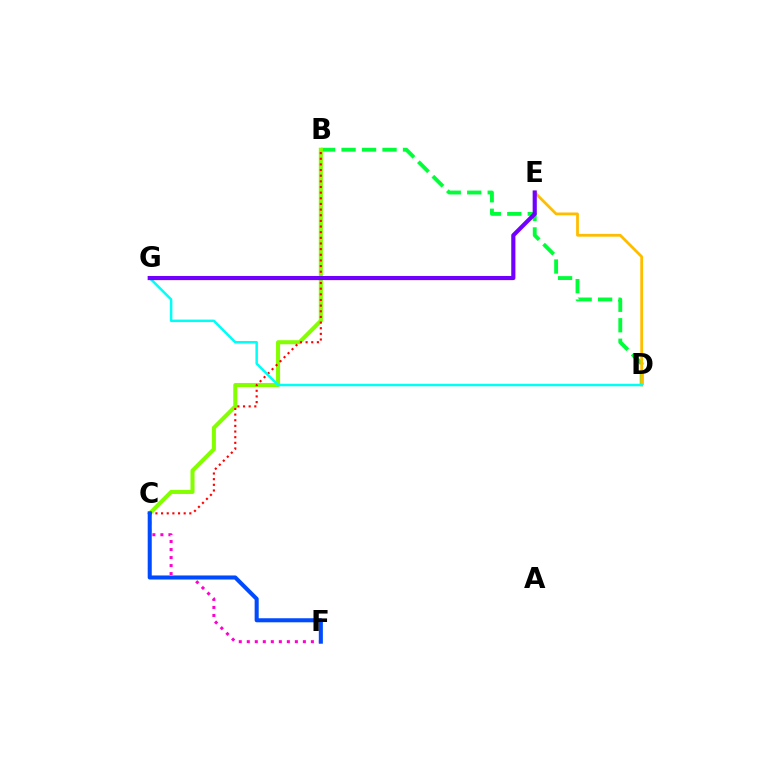{('C', 'F'): [{'color': '#ff00cf', 'line_style': 'dotted', 'thickness': 2.18}, {'color': '#004bff', 'line_style': 'solid', 'thickness': 2.92}], ('B', 'D'): [{'color': '#00ff39', 'line_style': 'dashed', 'thickness': 2.78}], ('B', 'C'): [{'color': '#84ff00', 'line_style': 'solid', 'thickness': 2.91}, {'color': '#ff0000', 'line_style': 'dotted', 'thickness': 1.53}], ('D', 'E'): [{'color': '#ffbd00', 'line_style': 'solid', 'thickness': 2.01}], ('D', 'G'): [{'color': '#00fff6', 'line_style': 'solid', 'thickness': 1.79}], ('E', 'G'): [{'color': '#7200ff', 'line_style': 'solid', 'thickness': 2.99}]}